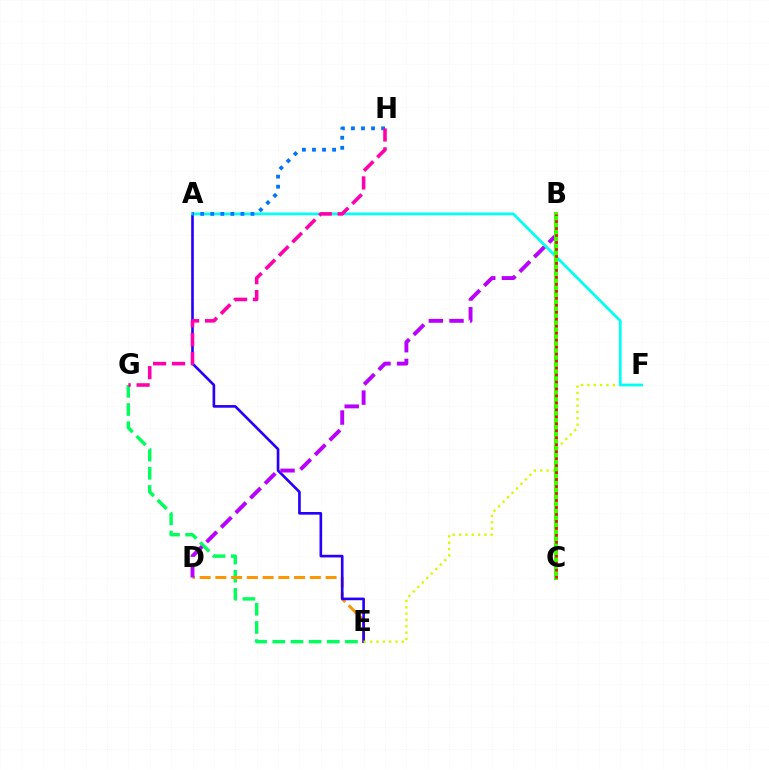{('E', 'G'): [{'color': '#00ff5c', 'line_style': 'dashed', 'thickness': 2.47}], ('D', 'E'): [{'color': '#ff9400', 'line_style': 'dashed', 'thickness': 2.14}], ('A', 'E'): [{'color': '#2500ff', 'line_style': 'solid', 'thickness': 1.9}], ('E', 'F'): [{'color': '#d1ff00', 'line_style': 'dotted', 'thickness': 1.72}], ('B', 'D'): [{'color': '#b900ff', 'line_style': 'dashed', 'thickness': 2.81}], ('A', 'F'): [{'color': '#00fff6', 'line_style': 'solid', 'thickness': 1.97}], ('A', 'H'): [{'color': '#0074ff', 'line_style': 'dotted', 'thickness': 2.73}], ('B', 'C'): [{'color': '#3dff00', 'line_style': 'solid', 'thickness': 2.89}, {'color': '#ff0000', 'line_style': 'dotted', 'thickness': 1.89}], ('G', 'H'): [{'color': '#ff00ac', 'line_style': 'dashed', 'thickness': 2.57}]}